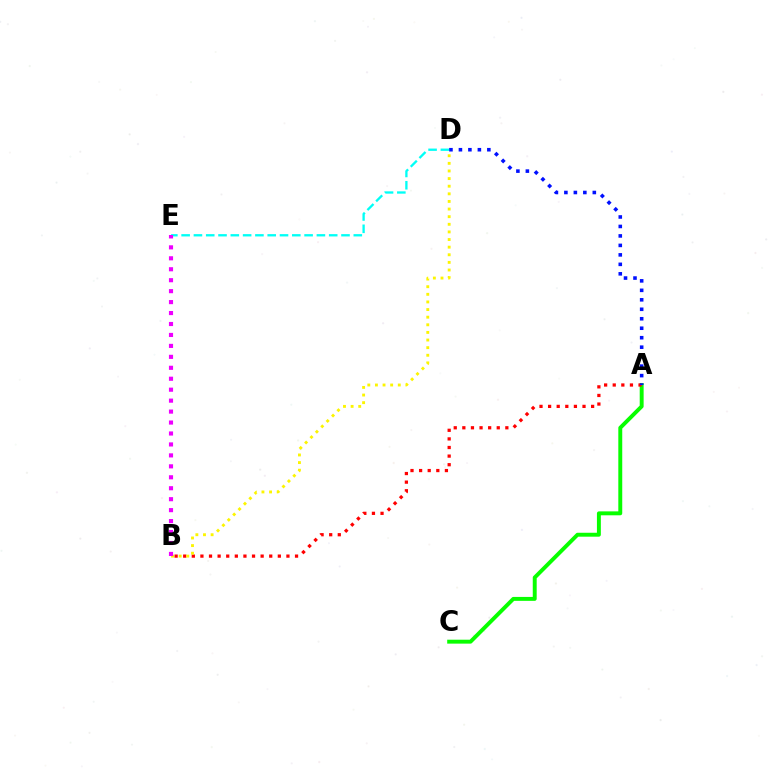{('D', 'E'): [{'color': '#00fff6', 'line_style': 'dashed', 'thickness': 1.67}], ('A', 'C'): [{'color': '#08ff00', 'line_style': 'solid', 'thickness': 2.83}], ('A', 'B'): [{'color': '#ff0000', 'line_style': 'dotted', 'thickness': 2.34}], ('B', 'D'): [{'color': '#fcf500', 'line_style': 'dotted', 'thickness': 2.07}], ('B', 'E'): [{'color': '#ee00ff', 'line_style': 'dotted', 'thickness': 2.97}], ('A', 'D'): [{'color': '#0010ff', 'line_style': 'dotted', 'thickness': 2.57}]}